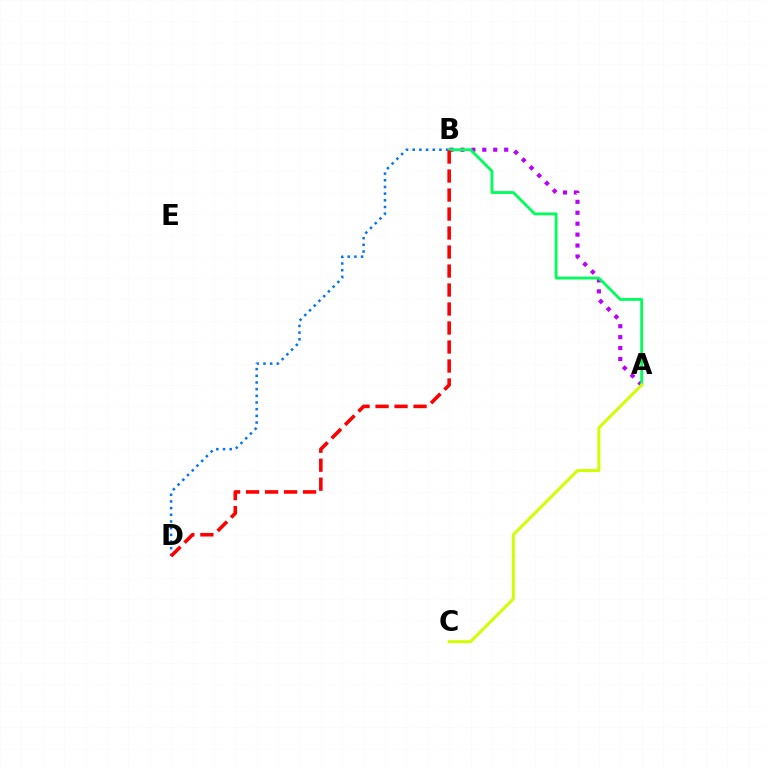{('B', 'D'): [{'color': '#0074ff', 'line_style': 'dotted', 'thickness': 1.81}, {'color': '#ff0000', 'line_style': 'dashed', 'thickness': 2.58}], ('A', 'B'): [{'color': '#b900ff', 'line_style': 'dotted', 'thickness': 2.97}, {'color': '#00ff5c', 'line_style': 'solid', 'thickness': 2.04}], ('A', 'C'): [{'color': '#d1ff00', 'line_style': 'solid', 'thickness': 2.15}]}